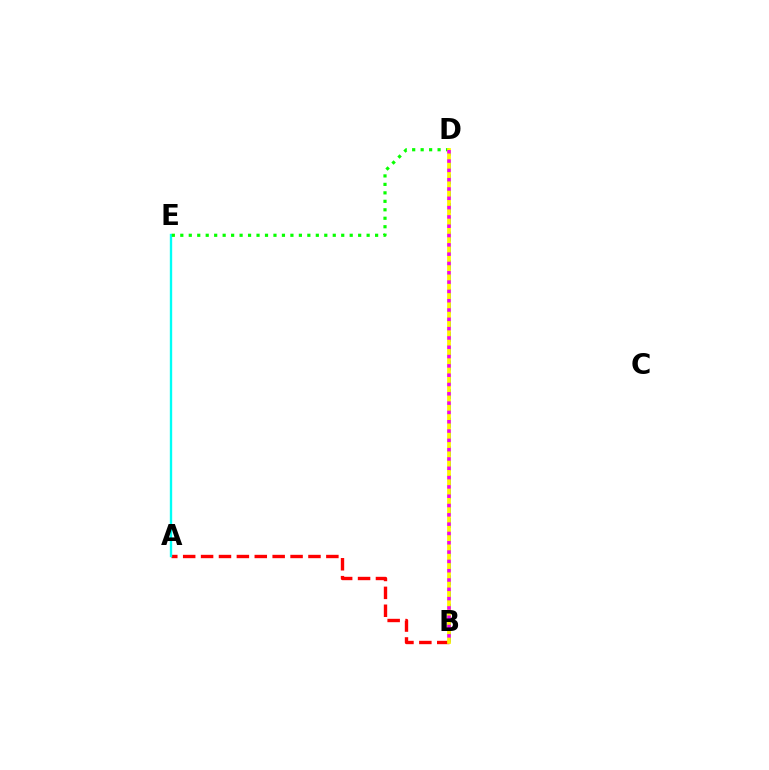{('A', 'B'): [{'color': '#ff0000', 'line_style': 'dashed', 'thickness': 2.43}], ('A', 'E'): [{'color': '#00fff6', 'line_style': 'solid', 'thickness': 1.7}], ('D', 'E'): [{'color': '#08ff00', 'line_style': 'dotted', 'thickness': 2.3}], ('B', 'D'): [{'color': '#0010ff', 'line_style': 'dashed', 'thickness': 1.95}, {'color': '#fcf500', 'line_style': 'solid', 'thickness': 2.71}, {'color': '#ee00ff', 'line_style': 'dotted', 'thickness': 2.53}]}